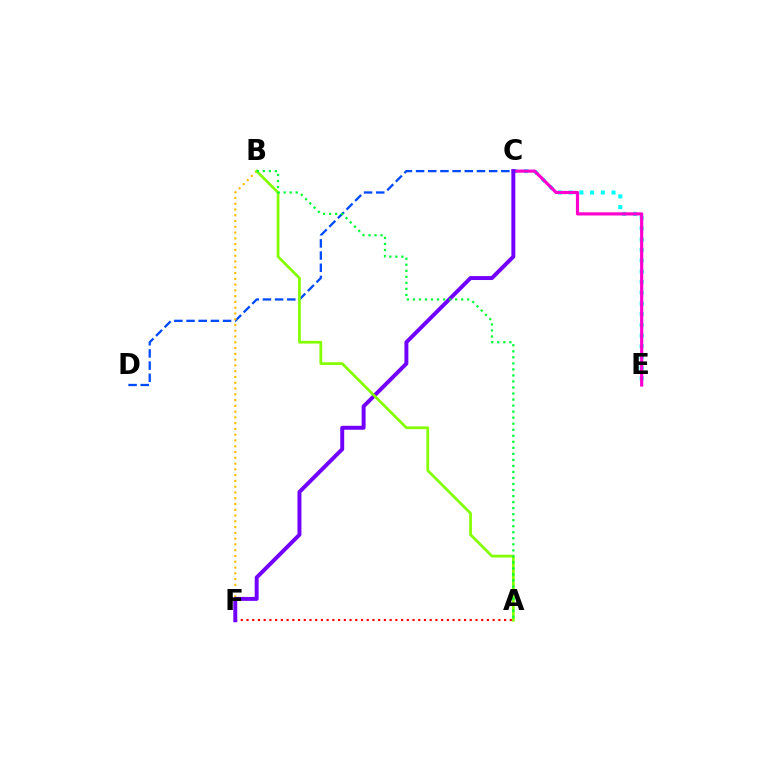{('C', 'E'): [{'color': '#00fff6', 'line_style': 'dotted', 'thickness': 2.91}, {'color': '#ff00cf', 'line_style': 'solid', 'thickness': 2.28}], ('A', 'F'): [{'color': '#ff0000', 'line_style': 'dotted', 'thickness': 1.56}], ('C', 'D'): [{'color': '#004bff', 'line_style': 'dashed', 'thickness': 1.65}], ('B', 'F'): [{'color': '#ffbd00', 'line_style': 'dotted', 'thickness': 1.57}], ('C', 'F'): [{'color': '#7200ff', 'line_style': 'solid', 'thickness': 2.84}], ('A', 'B'): [{'color': '#84ff00', 'line_style': 'solid', 'thickness': 1.97}, {'color': '#00ff39', 'line_style': 'dotted', 'thickness': 1.64}]}